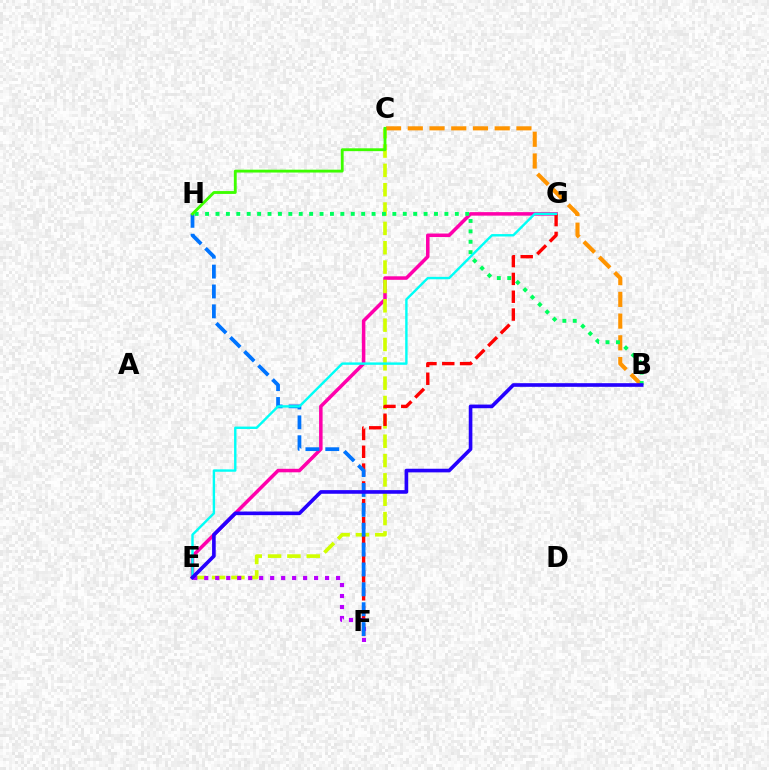{('E', 'G'): [{'color': '#ff00ac', 'line_style': 'solid', 'thickness': 2.53}, {'color': '#00fff6', 'line_style': 'solid', 'thickness': 1.73}], ('C', 'E'): [{'color': '#d1ff00', 'line_style': 'dashed', 'thickness': 2.63}], ('F', 'G'): [{'color': '#ff0000', 'line_style': 'dashed', 'thickness': 2.42}], ('E', 'F'): [{'color': '#b900ff', 'line_style': 'dotted', 'thickness': 2.98}], ('F', 'H'): [{'color': '#0074ff', 'line_style': 'dashed', 'thickness': 2.7}], ('B', 'C'): [{'color': '#ff9400', 'line_style': 'dashed', 'thickness': 2.95}], ('B', 'H'): [{'color': '#00ff5c', 'line_style': 'dotted', 'thickness': 2.83}], ('B', 'E'): [{'color': '#2500ff', 'line_style': 'solid', 'thickness': 2.61}], ('C', 'H'): [{'color': '#3dff00', 'line_style': 'solid', 'thickness': 2.05}]}